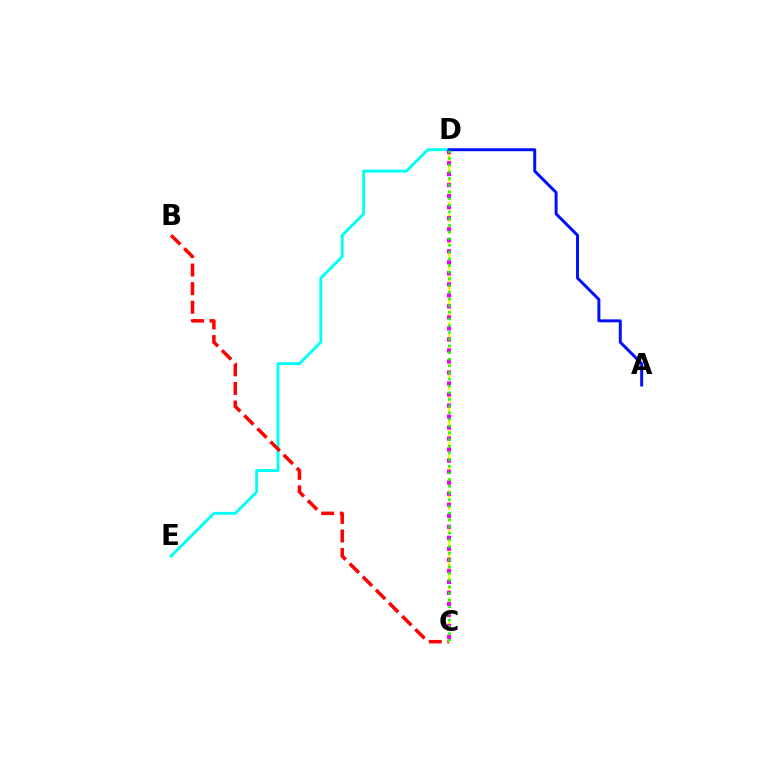{('D', 'E'): [{'color': '#00fff6', 'line_style': 'solid', 'thickness': 2.08}], ('B', 'C'): [{'color': '#ff0000', 'line_style': 'dashed', 'thickness': 2.52}], ('C', 'D'): [{'color': '#fcf500', 'line_style': 'dashed', 'thickness': 1.63}, {'color': '#ee00ff', 'line_style': 'dotted', 'thickness': 2.99}, {'color': '#08ff00', 'line_style': 'dotted', 'thickness': 1.82}], ('A', 'D'): [{'color': '#0010ff', 'line_style': 'solid', 'thickness': 2.13}]}